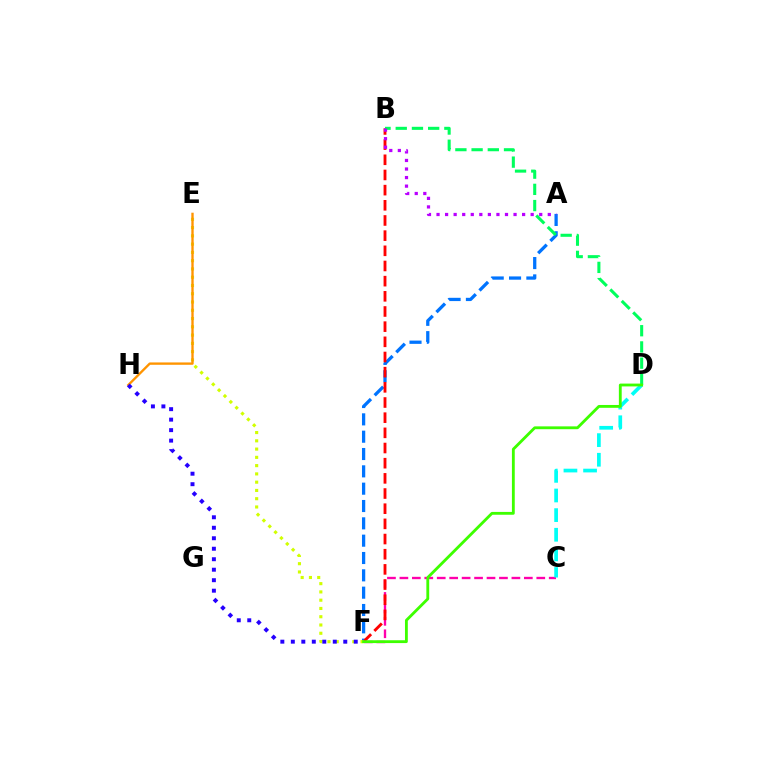{('A', 'F'): [{'color': '#0074ff', 'line_style': 'dashed', 'thickness': 2.35}], ('C', 'F'): [{'color': '#ff00ac', 'line_style': 'dashed', 'thickness': 1.69}], ('B', 'F'): [{'color': '#ff0000', 'line_style': 'dashed', 'thickness': 2.06}], ('E', 'F'): [{'color': '#d1ff00', 'line_style': 'dotted', 'thickness': 2.25}], ('B', 'D'): [{'color': '#00ff5c', 'line_style': 'dashed', 'thickness': 2.2}], ('C', 'D'): [{'color': '#00fff6', 'line_style': 'dashed', 'thickness': 2.67}], ('D', 'F'): [{'color': '#3dff00', 'line_style': 'solid', 'thickness': 2.04}], ('E', 'H'): [{'color': '#ff9400', 'line_style': 'solid', 'thickness': 1.7}], ('A', 'B'): [{'color': '#b900ff', 'line_style': 'dotted', 'thickness': 2.33}], ('F', 'H'): [{'color': '#2500ff', 'line_style': 'dotted', 'thickness': 2.85}]}